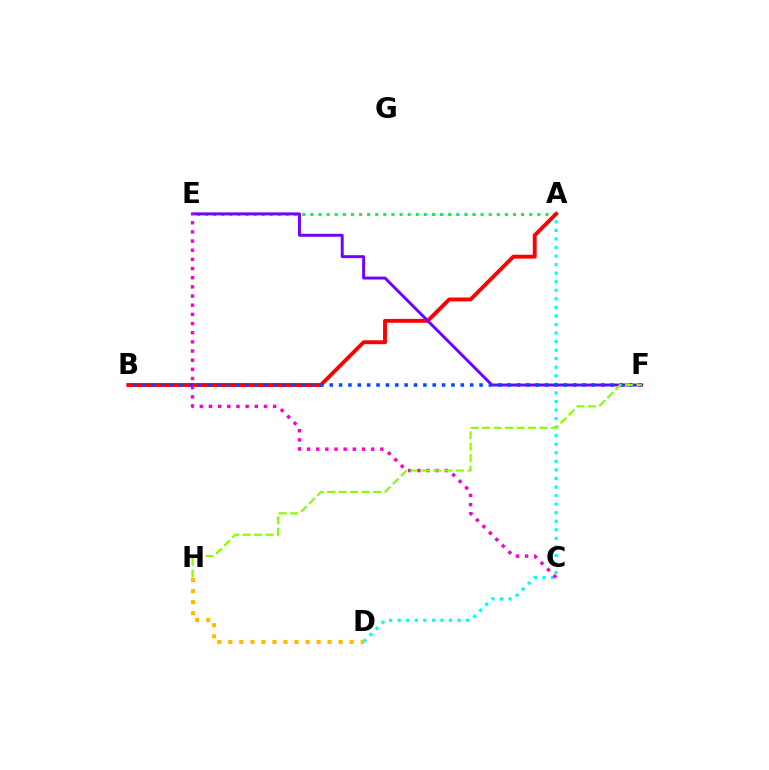{('A', 'E'): [{'color': '#00ff39', 'line_style': 'dotted', 'thickness': 2.2}], ('A', 'D'): [{'color': '#00fff6', 'line_style': 'dotted', 'thickness': 2.32}], ('A', 'B'): [{'color': '#ff0000', 'line_style': 'solid', 'thickness': 2.8}], ('E', 'F'): [{'color': '#7200ff', 'line_style': 'solid', 'thickness': 2.12}], ('C', 'E'): [{'color': '#ff00cf', 'line_style': 'dotted', 'thickness': 2.49}], ('B', 'F'): [{'color': '#004bff', 'line_style': 'dotted', 'thickness': 2.54}], ('F', 'H'): [{'color': '#84ff00', 'line_style': 'dashed', 'thickness': 1.56}], ('D', 'H'): [{'color': '#ffbd00', 'line_style': 'dotted', 'thickness': 3.0}]}